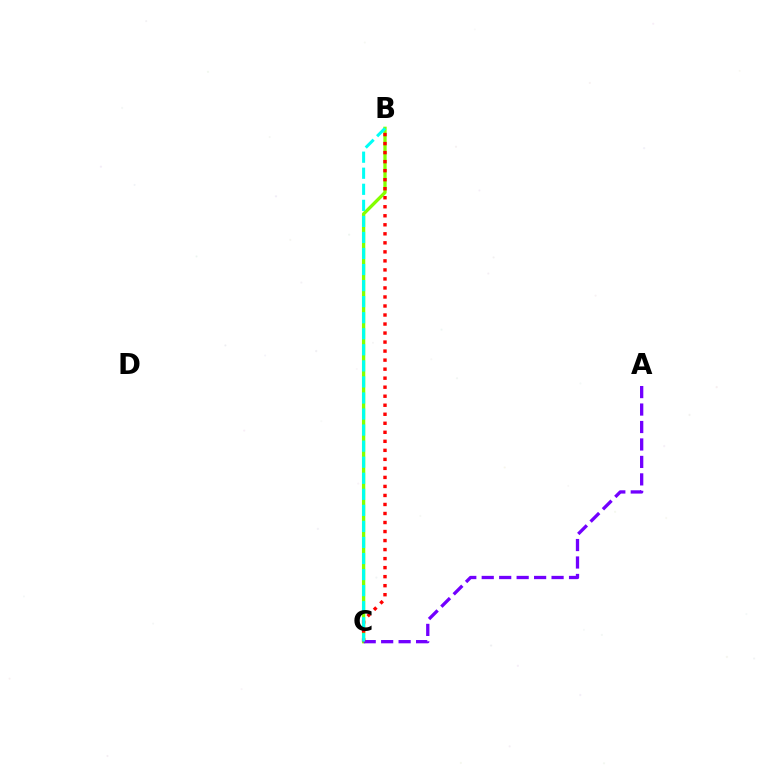{('B', 'C'): [{'color': '#84ff00', 'line_style': 'solid', 'thickness': 2.39}, {'color': '#ff0000', 'line_style': 'dotted', 'thickness': 2.45}, {'color': '#00fff6', 'line_style': 'dashed', 'thickness': 2.18}], ('A', 'C'): [{'color': '#7200ff', 'line_style': 'dashed', 'thickness': 2.37}]}